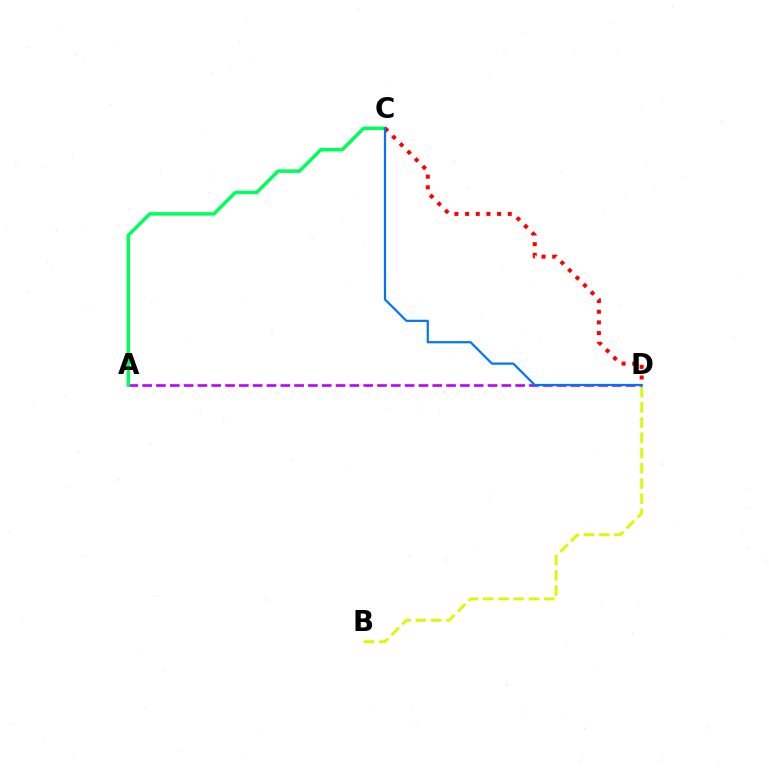{('B', 'D'): [{'color': '#d1ff00', 'line_style': 'dashed', 'thickness': 2.07}], ('A', 'D'): [{'color': '#b900ff', 'line_style': 'dashed', 'thickness': 1.88}], ('A', 'C'): [{'color': '#00ff5c', 'line_style': 'solid', 'thickness': 2.51}], ('C', 'D'): [{'color': '#ff0000', 'line_style': 'dotted', 'thickness': 2.9}, {'color': '#0074ff', 'line_style': 'solid', 'thickness': 1.59}]}